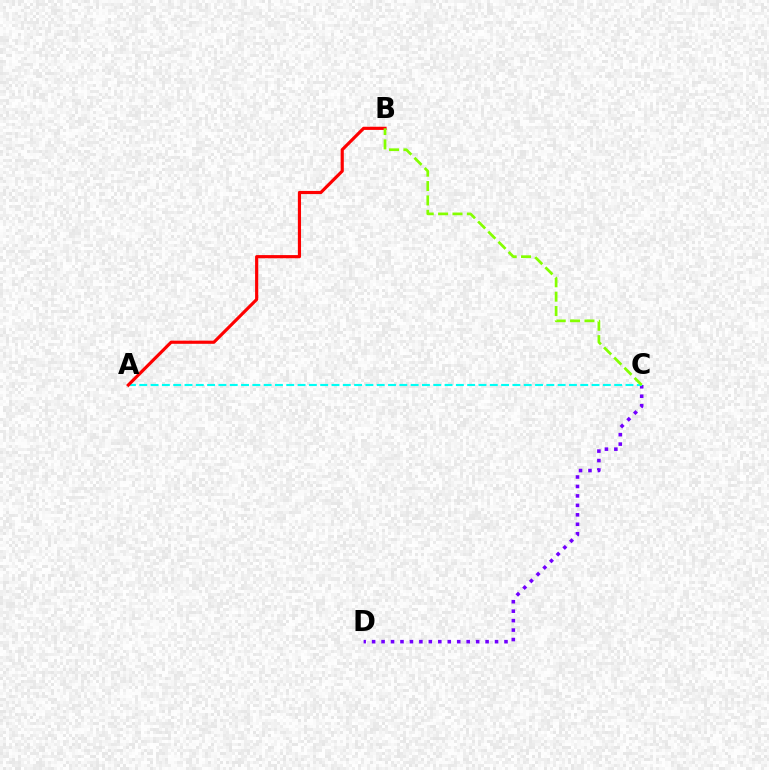{('C', 'D'): [{'color': '#7200ff', 'line_style': 'dotted', 'thickness': 2.57}], ('A', 'C'): [{'color': '#00fff6', 'line_style': 'dashed', 'thickness': 1.54}], ('A', 'B'): [{'color': '#ff0000', 'line_style': 'solid', 'thickness': 2.28}], ('B', 'C'): [{'color': '#84ff00', 'line_style': 'dashed', 'thickness': 1.95}]}